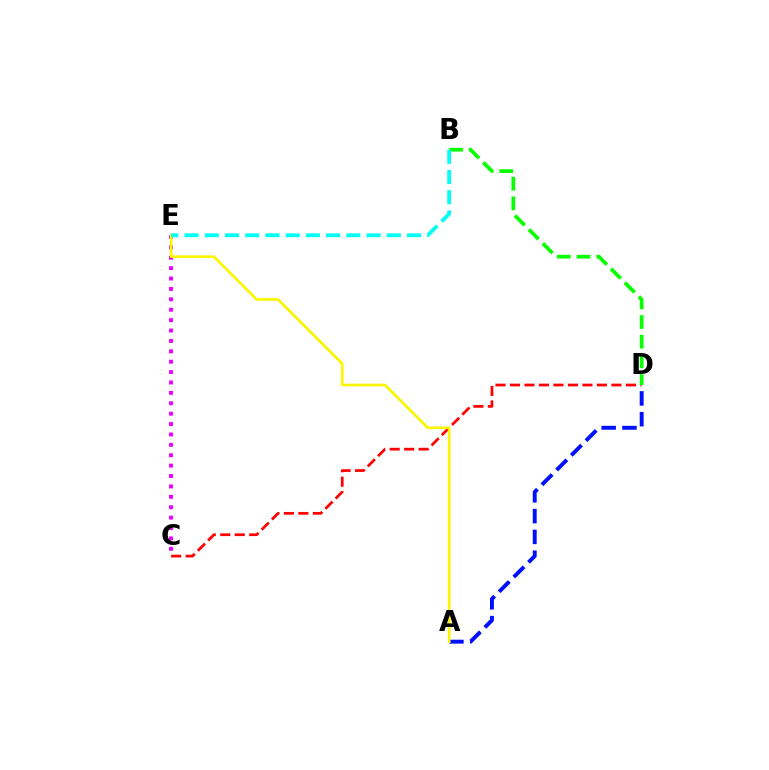{('C', 'D'): [{'color': '#ff0000', 'line_style': 'dashed', 'thickness': 1.97}], ('C', 'E'): [{'color': '#ee00ff', 'line_style': 'dotted', 'thickness': 2.82}], ('B', 'D'): [{'color': '#08ff00', 'line_style': 'dashed', 'thickness': 2.67}], ('A', 'D'): [{'color': '#0010ff', 'line_style': 'dashed', 'thickness': 2.82}], ('A', 'E'): [{'color': '#fcf500', 'line_style': 'solid', 'thickness': 1.92}], ('B', 'E'): [{'color': '#00fff6', 'line_style': 'dashed', 'thickness': 2.75}]}